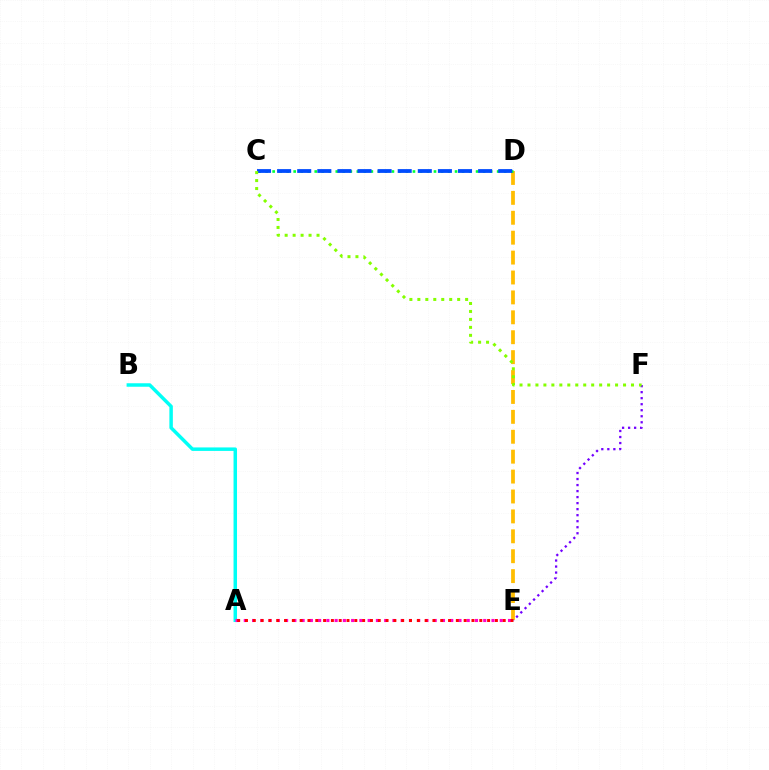{('A', 'B'): [{'color': '#00fff6', 'line_style': 'solid', 'thickness': 2.51}], ('A', 'E'): [{'color': '#ff00cf', 'line_style': 'dotted', 'thickness': 2.24}, {'color': '#ff0000', 'line_style': 'dotted', 'thickness': 2.12}], ('D', 'E'): [{'color': '#ffbd00', 'line_style': 'dashed', 'thickness': 2.7}], ('C', 'D'): [{'color': '#00ff39', 'line_style': 'dotted', 'thickness': 1.91}, {'color': '#004bff', 'line_style': 'dashed', 'thickness': 2.73}], ('E', 'F'): [{'color': '#7200ff', 'line_style': 'dotted', 'thickness': 1.64}], ('C', 'F'): [{'color': '#84ff00', 'line_style': 'dotted', 'thickness': 2.16}]}